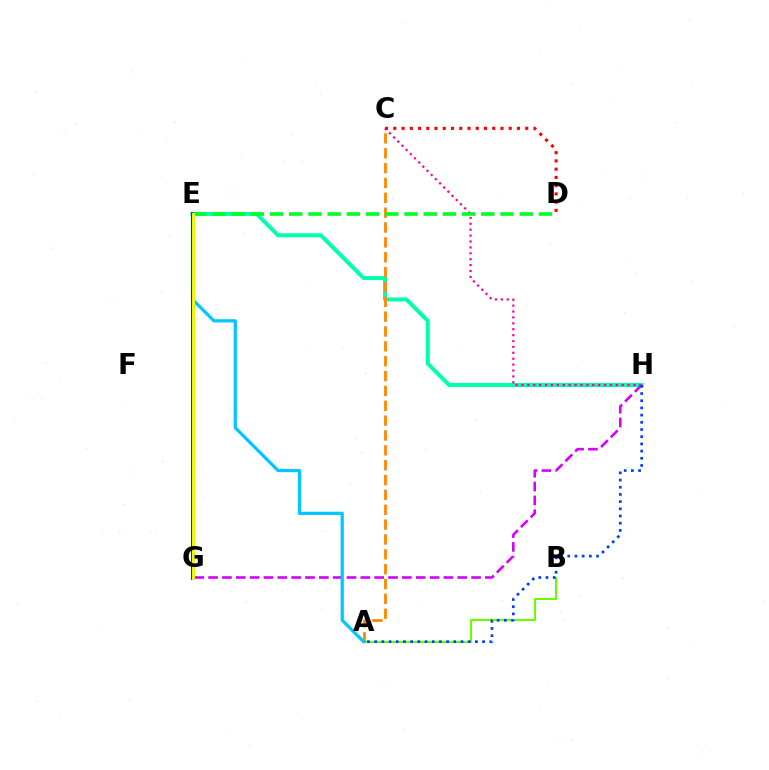{('A', 'B'): [{'color': '#66ff00', 'line_style': 'solid', 'thickness': 1.5}], ('E', 'H'): [{'color': '#00ffaf', 'line_style': 'solid', 'thickness': 2.87}], ('G', 'H'): [{'color': '#d600ff', 'line_style': 'dashed', 'thickness': 1.88}], ('A', 'C'): [{'color': '#ff8800', 'line_style': 'dashed', 'thickness': 2.02}], ('A', 'E'): [{'color': '#00c7ff', 'line_style': 'solid', 'thickness': 2.32}], ('E', 'G'): [{'color': '#4f00ff', 'line_style': 'solid', 'thickness': 2.83}, {'color': '#eeff00', 'line_style': 'solid', 'thickness': 2.1}], ('C', 'H'): [{'color': '#ff00a0', 'line_style': 'dotted', 'thickness': 1.6}], ('C', 'D'): [{'color': '#ff0000', 'line_style': 'dotted', 'thickness': 2.24}], ('D', 'E'): [{'color': '#00ff27', 'line_style': 'dashed', 'thickness': 2.61}], ('A', 'H'): [{'color': '#003fff', 'line_style': 'dotted', 'thickness': 1.95}]}